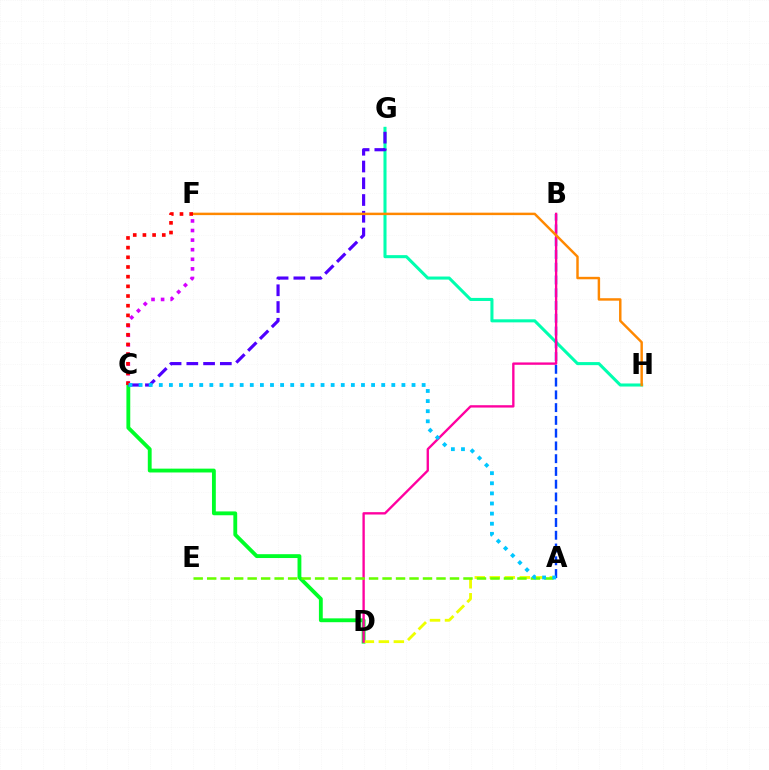{('C', 'D'): [{'color': '#00ff27', 'line_style': 'solid', 'thickness': 2.77}], ('C', 'F'): [{'color': '#d600ff', 'line_style': 'dotted', 'thickness': 2.61}, {'color': '#ff0000', 'line_style': 'dotted', 'thickness': 2.63}], ('A', 'D'): [{'color': '#eeff00', 'line_style': 'dashed', 'thickness': 2.04}], ('G', 'H'): [{'color': '#00ffaf', 'line_style': 'solid', 'thickness': 2.2}], ('A', 'B'): [{'color': '#003fff', 'line_style': 'dashed', 'thickness': 1.73}], ('B', 'D'): [{'color': '#ff00a0', 'line_style': 'solid', 'thickness': 1.69}], ('A', 'E'): [{'color': '#66ff00', 'line_style': 'dashed', 'thickness': 1.83}], ('C', 'G'): [{'color': '#4f00ff', 'line_style': 'dashed', 'thickness': 2.28}], ('F', 'H'): [{'color': '#ff8800', 'line_style': 'solid', 'thickness': 1.77}], ('A', 'C'): [{'color': '#00c7ff', 'line_style': 'dotted', 'thickness': 2.75}]}